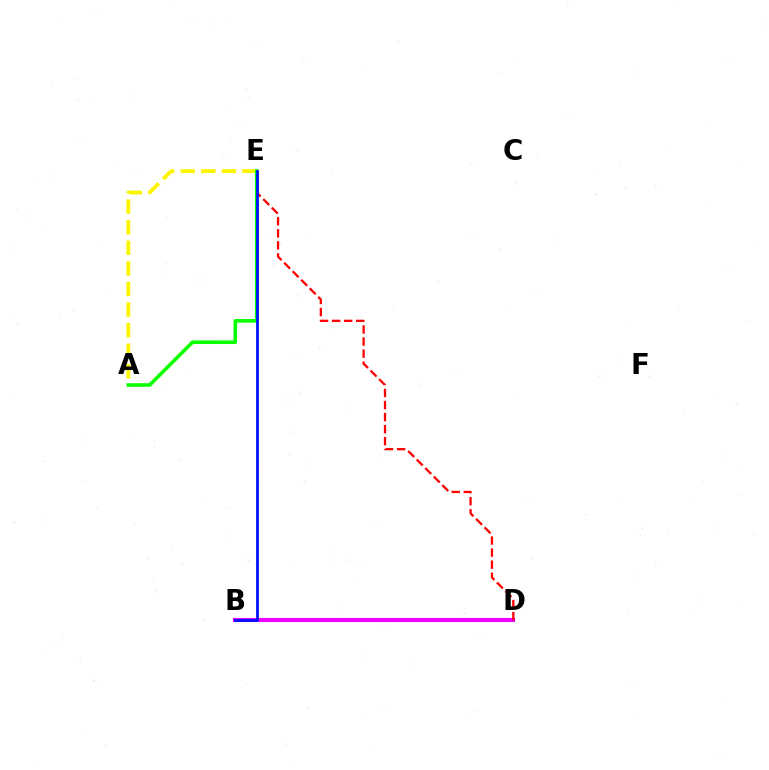{('B', 'D'): [{'color': '#00fff6', 'line_style': 'dotted', 'thickness': 1.58}, {'color': '#ee00ff', 'line_style': 'solid', 'thickness': 2.94}], ('A', 'E'): [{'color': '#fcf500', 'line_style': 'dashed', 'thickness': 2.8}, {'color': '#08ff00', 'line_style': 'solid', 'thickness': 2.58}], ('D', 'E'): [{'color': '#ff0000', 'line_style': 'dashed', 'thickness': 1.64}], ('B', 'E'): [{'color': '#0010ff', 'line_style': 'solid', 'thickness': 2.0}]}